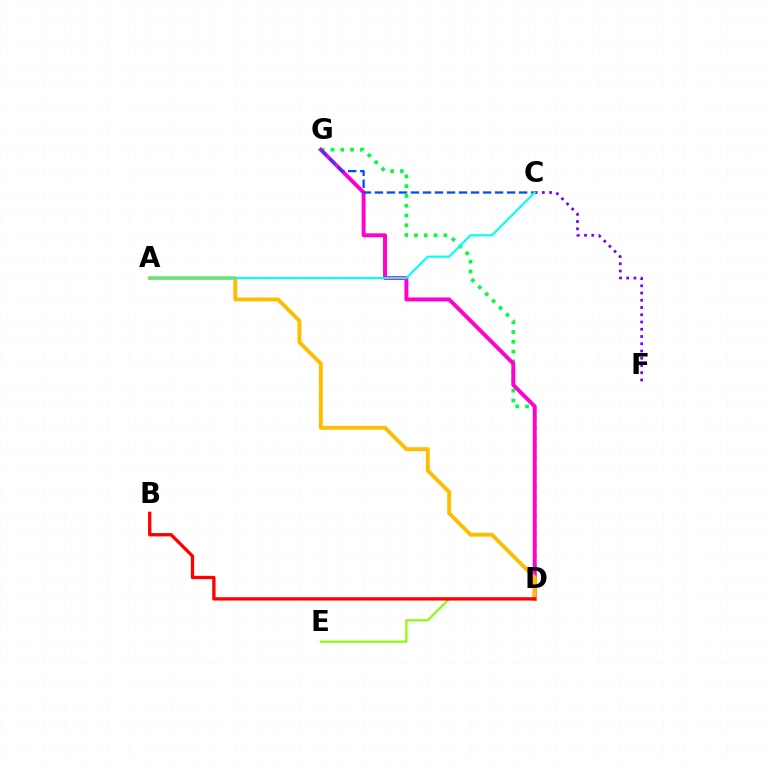{('D', 'E'): [{'color': '#84ff00', 'line_style': 'solid', 'thickness': 1.53}], ('D', 'G'): [{'color': '#00ff39', 'line_style': 'dotted', 'thickness': 2.66}, {'color': '#ff00cf', 'line_style': 'solid', 'thickness': 2.83}], ('C', 'F'): [{'color': '#7200ff', 'line_style': 'dotted', 'thickness': 1.97}], ('C', 'G'): [{'color': '#004bff', 'line_style': 'dashed', 'thickness': 1.63}], ('A', 'D'): [{'color': '#ffbd00', 'line_style': 'solid', 'thickness': 2.8}], ('A', 'C'): [{'color': '#00fff6', 'line_style': 'solid', 'thickness': 1.52}], ('B', 'D'): [{'color': '#ff0000', 'line_style': 'solid', 'thickness': 2.38}]}